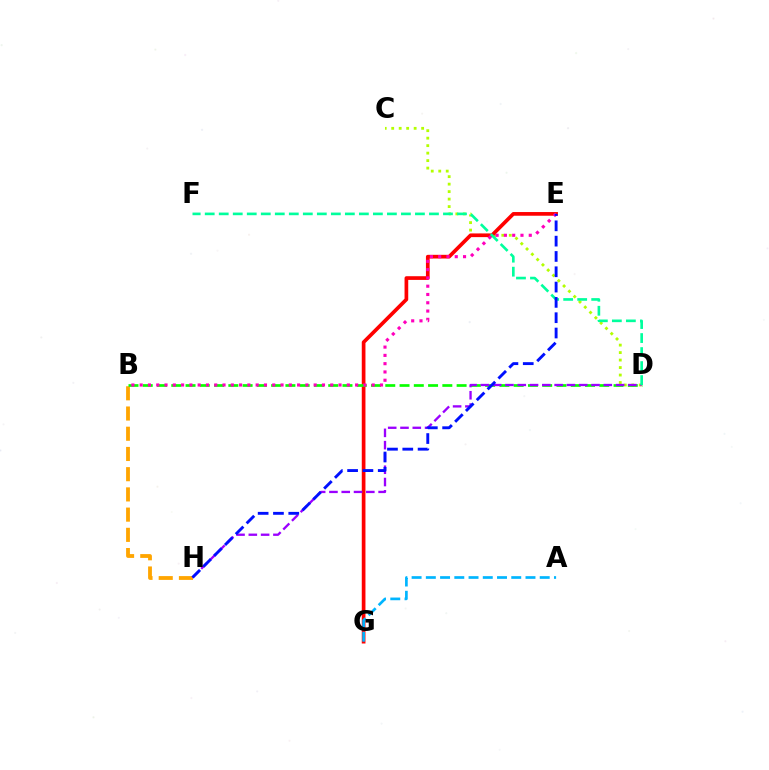{('B', 'H'): [{'color': '#ffa500', 'line_style': 'dashed', 'thickness': 2.75}], ('C', 'D'): [{'color': '#b3ff00', 'line_style': 'dotted', 'thickness': 2.03}], ('E', 'G'): [{'color': '#ff0000', 'line_style': 'solid', 'thickness': 2.66}], ('A', 'G'): [{'color': '#00b5ff', 'line_style': 'dashed', 'thickness': 1.93}], ('B', 'D'): [{'color': '#08ff00', 'line_style': 'dashed', 'thickness': 1.94}], ('D', 'H'): [{'color': '#9b00ff', 'line_style': 'dashed', 'thickness': 1.67}], ('B', 'E'): [{'color': '#ff00bd', 'line_style': 'dotted', 'thickness': 2.25}], ('D', 'F'): [{'color': '#00ff9d', 'line_style': 'dashed', 'thickness': 1.9}], ('E', 'H'): [{'color': '#0010ff', 'line_style': 'dashed', 'thickness': 2.08}]}